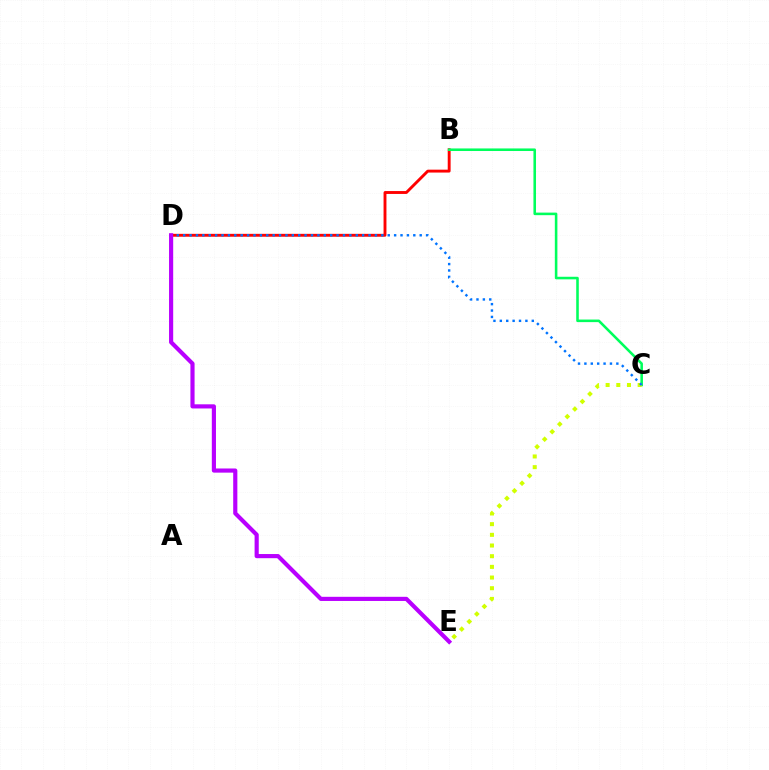{('B', 'D'): [{'color': '#ff0000', 'line_style': 'solid', 'thickness': 2.08}], ('B', 'C'): [{'color': '#00ff5c', 'line_style': 'solid', 'thickness': 1.85}], ('C', 'E'): [{'color': '#d1ff00', 'line_style': 'dotted', 'thickness': 2.9}], ('C', 'D'): [{'color': '#0074ff', 'line_style': 'dotted', 'thickness': 1.74}], ('D', 'E'): [{'color': '#b900ff', 'line_style': 'solid', 'thickness': 2.99}]}